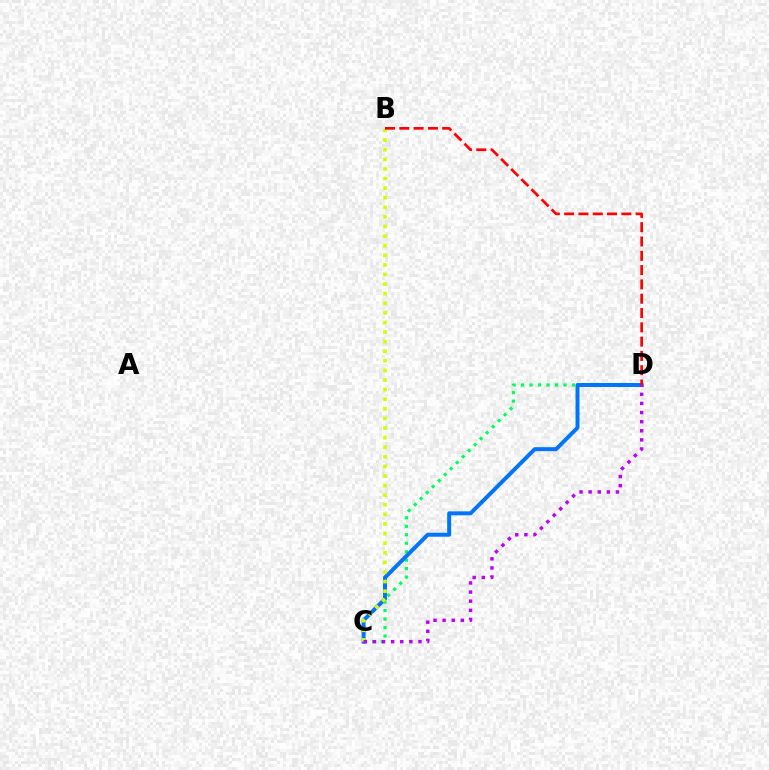{('C', 'D'): [{'color': '#00ff5c', 'line_style': 'dotted', 'thickness': 2.3}, {'color': '#0074ff', 'line_style': 'solid', 'thickness': 2.85}, {'color': '#b900ff', 'line_style': 'dotted', 'thickness': 2.47}], ('B', 'C'): [{'color': '#d1ff00', 'line_style': 'dotted', 'thickness': 2.61}], ('B', 'D'): [{'color': '#ff0000', 'line_style': 'dashed', 'thickness': 1.94}]}